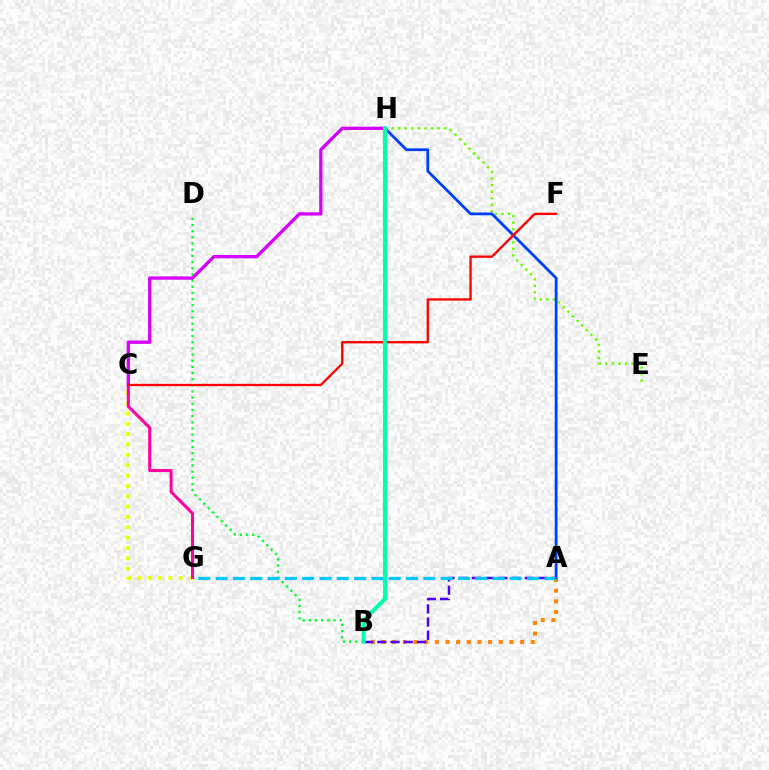{('C', 'G'): [{'color': '#eeff00', 'line_style': 'dotted', 'thickness': 2.81}, {'color': '#ff00a0', 'line_style': 'solid', 'thickness': 2.18}], ('A', 'B'): [{'color': '#ff8800', 'line_style': 'dotted', 'thickness': 2.9}, {'color': '#4f00ff', 'line_style': 'dashed', 'thickness': 1.8}], ('B', 'D'): [{'color': '#00ff27', 'line_style': 'dotted', 'thickness': 1.68}], ('C', 'H'): [{'color': '#d600ff', 'line_style': 'solid', 'thickness': 2.38}], ('E', 'H'): [{'color': '#66ff00', 'line_style': 'dotted', 'thickness': 1.78}], ('A', 'G'): [{'color': '#00c7ff', 'line_style': 'dashed', 'thickness': 2.35}], ('A', 'H'): [{'color': '#003fff', 'line_style': 'solid', 'thickness': 2.0}], ('C', 'F'): [{'color': '#ff0000', 'line_style': 'solid', 'thickness': 1.67}], ('B', 'H'): [{'color': '#00ffaf', 'line_style': 'solid', 'thickness': 2.93}]}